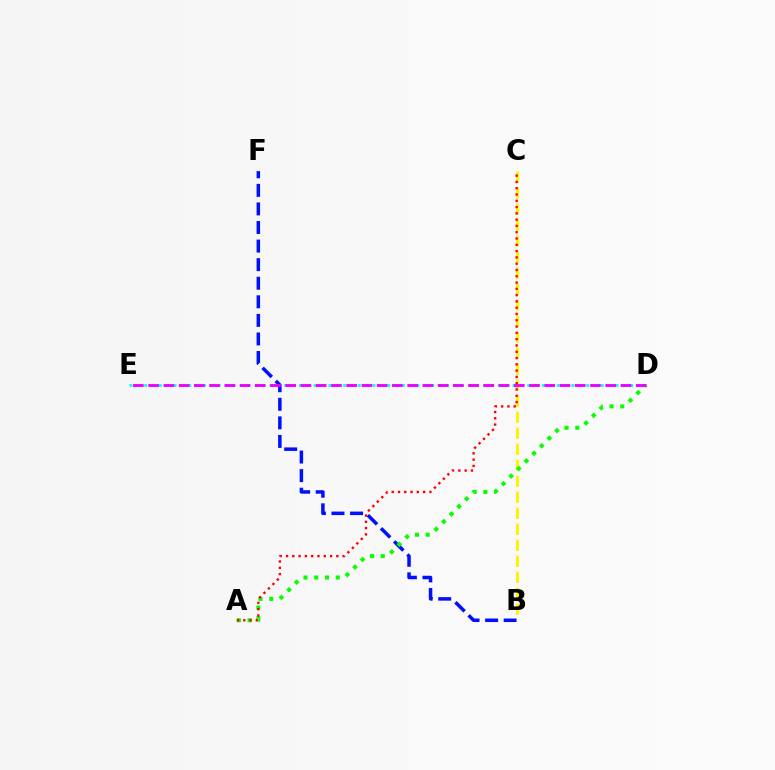{('D', 'E'): [{'color': '#00fff6', 'line_style': 'dotted', 'thickness': 2.0}, {'color': '#ee00ff', 'line_style': 'dashed', 'thickness': 2.07}], ('B', 'F'): [{'color': '#0010ff', 'line_style': 'dashed', 'thickness': 2.52}], ('B', 'C'): [{'color': '#fcf500', 'line_style': 'dashed', 'thickness': 2.17}], ('A', 'D'): [{'color': '#08ff00', 'line_style': 'dotted', 'thickness': 2.92}], ('A', 'C'): [{'color': '#ff0000', 'line_style': 'dotted', 'thickness': 1.71}]}